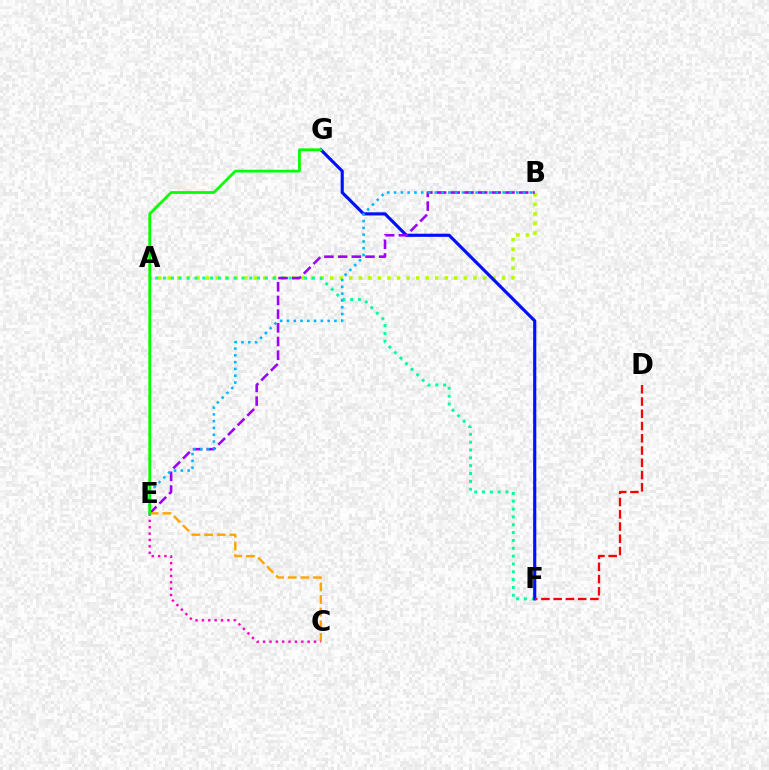{('A', 'B'): [{'color': '#b3ff00', 'line_style': 'dotted', 'thickness': 2.59}], ('A', 'F'): [{'color': '#00ff9d', 'line_style': 'dotted', 'thickness': 2.13}], ('F', 'G'): [{'color': '#0010ff', 'line_style': 'solid', 'thickness': 2.26}], ('B', 'E'): [{'color': '#9b00ff', 'line_style': 'dashed', 'thickness': 1.86}, {'color': '#00b5ff', 'line_style': 'dotted', 'thickness': 1.84}], ('C', 'E'): [{'color': '#ffa500', 'line_style': 'dashed', 'thickness': 1.72}, {'color': '#ff00bd', 'line_style': 'dotted', 'thickness': 1.73}], ('D', 'F'): [{'color': '#ff0000', 'line_style': 'dashed', 'thickness': 1.66}], ('E', 'G'): [{'color': '#08ff00', 'line_style': 'solid', 'thickness': 1.99}]}